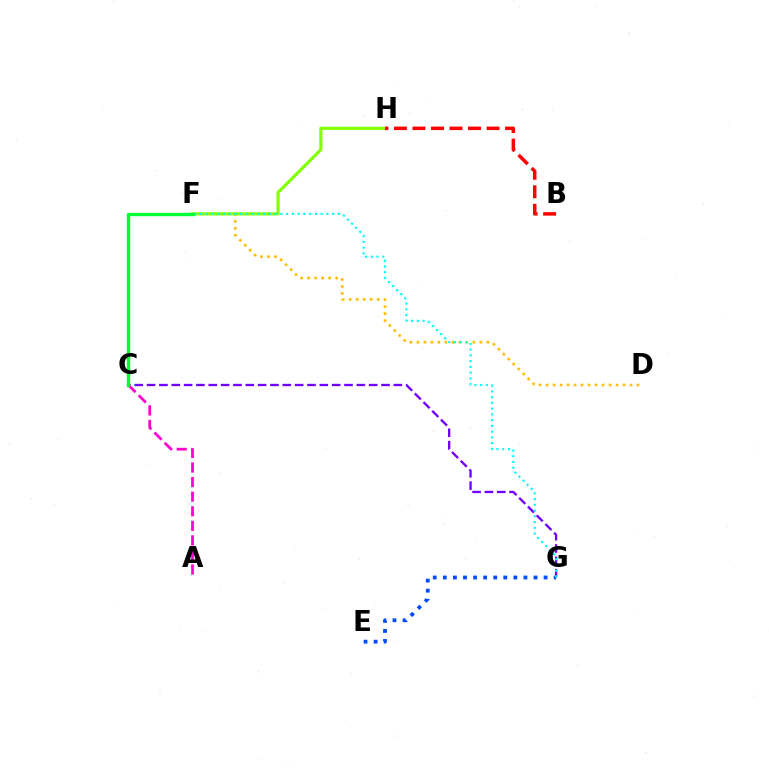{('D', 'F'): [{'color': '#ffbd00', 'line_style': 'dotted', 'thickness': 1.9}], ('C', 'G'): [{'color': '#7200ff', 'line_style': 'dashed', 'thickness': 1.68}], ('A', 'C'): [{'color': '#ff00cf', 'line_style': 'dashed', 'thickness': 1.98}], ('E', 'G'): [{'color': '#004bff', 'line_style': 'dotted', 'thickness': 2.74}], ('F', 'H'): [{'color': '#84ff00', 'line_style': 'solid', 'thickness': 2.27}], ('B', 'H'): [{'color': '#ff0000', 'line_style': 'dashed', 'thickness': 2.52}], ('F', 'G'): [{'color': '#00fff6', 'line_style': 'dotted', 'thickness': 1.56}], ('C', 'F'): [{'color': '#00ff39', 'line_style': 'solid', 'thickness': 2.42}]}